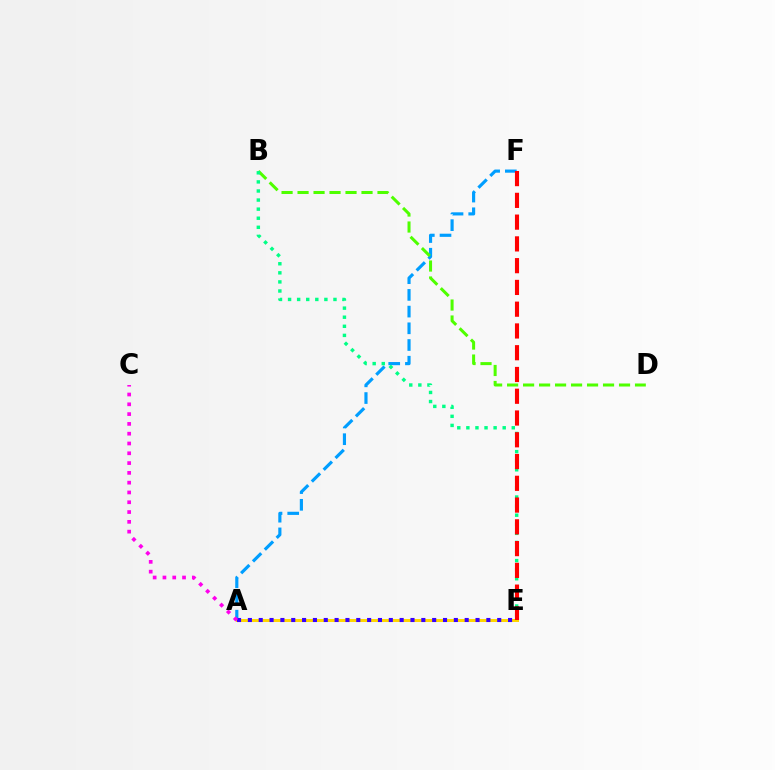{('A', 'E'): [{'color': '#ffd500', 'line_style': 'solid', 'thickness': 2.15}, {'color': '#3700ff', 'line_style': 'dotted', 'thickness': 2.95}], ('A', 'F'): [{'color': '#009eff', 'line_style': 'dashed', 'thickness': 2.27}], ('B', 'D'): [{'color': '#4fff00', 'line_style': 'dashed', 'thickness': 2.17}], ('A', 'C'): [{'color': '#ff00ed', 'line_style': 'dotted', 'thickness': 2.66}], ('B', 'E'): [{'color': '#00ff86', 'line_style': 'dotted', 'thickness': 2.47}], ('E', 'F'): [{'color': '#ff0000', 'line_style': 'dashed', 'thickness': 2.96}]}